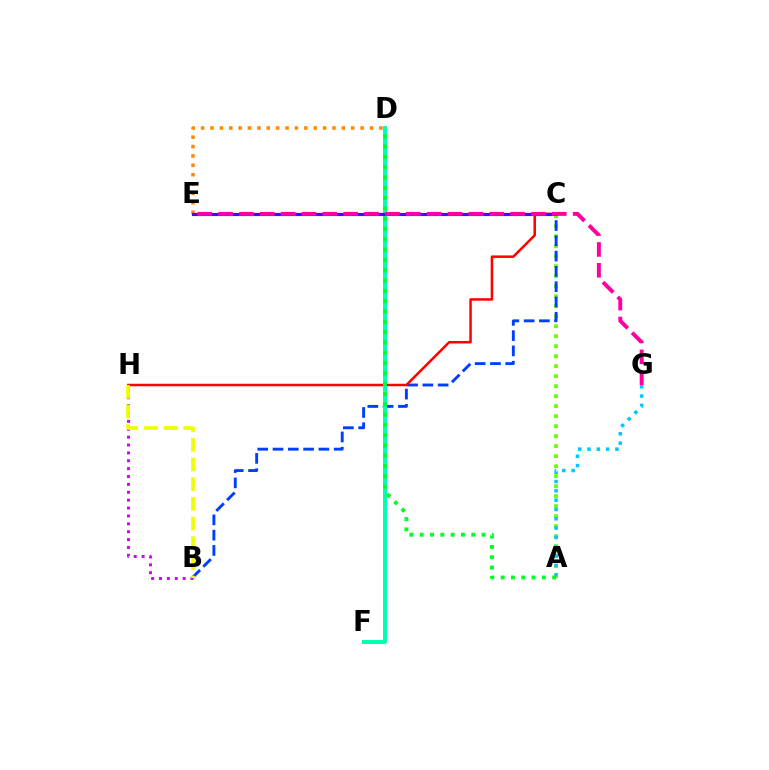{('D', 'E'): [{'color': '#ff8800', 'line_style': 'dotted', 'thickness': 2.55}], ('A', 'C'): [{'color': '#66ff00', 'line_style': 'dotted', 'thickness': 2.72}], ('B', 'C'): [{'color': '#003fff', 'line_style': 'dashed', 'thickness': 2.08}], ('C', 'H'): [{'color': '#ff0000', 'line_style': 'solid', 'thickness': 1.8}], ('B', 'H'): [{'color': '#d600ff', 'line_style': 'dotted', 'thickness': 2.14}, {'color': '#eeff00', 'line_style': 'dashed', 'thickness': 2.67}], ('D', 'F'): [{'color': '#00ffaf', 'line_style': 'solid', 'thickness': 2.84}], ('C', 'E'): [{'color': '#4f00ff', 'line_style': 'solid', 'thickness': 2.26}], ('A', 'G'): [{'color': '#00c7ff', 'line_style': 'dotted', 'thickness': 2.53}], ('E', 'G'): [{'color': '#ff00a0', 'line_style': 'dashed', 'thickness': 2.83}], ('A', 'D'): [{'color': '#00ff27', 'line_style': 'dotted', 'thickness': 2.8}]}